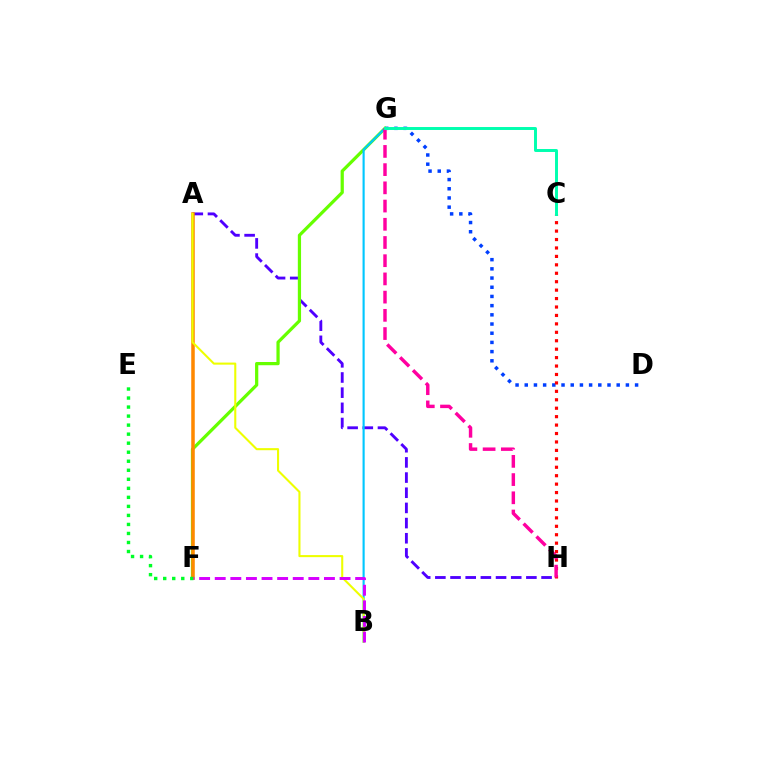{('A', 'H'): [{'color': '#4f00ff', 'line_style': 'dashed', 'thickness': 2.06}], ('D', 'G'): [{'color': '#003fff', 'line_style': 'dotted', 'thickness': 2.5}], ('F', 'G'): [{'color': '#66ff00', 'line_style': 'solid', 'thickness': 2.33}], ('B', 'G'): [{'color': '#00c7ff', 'line_style': 'solid', 'thickness': 1.54}], ('A', 'F'): [{'color': '#ff8800', 'line_style': 'solid', 'thickness': 2.54}], ('C', 'H'): [{'color': '#ff0000', 'line_style': 'dotted', 'thickness': 2.29}], ('G', 'H'): [{'color': '#ff00a0', 'line_style': 'dashed', 'thickness': 2.47}], ('A', 'B'): [{'color': '#eeff00', 'line_style': 'solid', 'thickness': 1.5}], ('E', 'F'): [{'color': '#00ff27', 'line_style': 'dotted', 'thickness': 2.45}], ('C', 'G'): [{'color': '#00ffaf', 'line_style': 'solid', 'thickness': 2.13}], ('B', 'F'): [{'color': '#d600ff', 'line_style': 'dashed', 'thickness': 2.12}]}